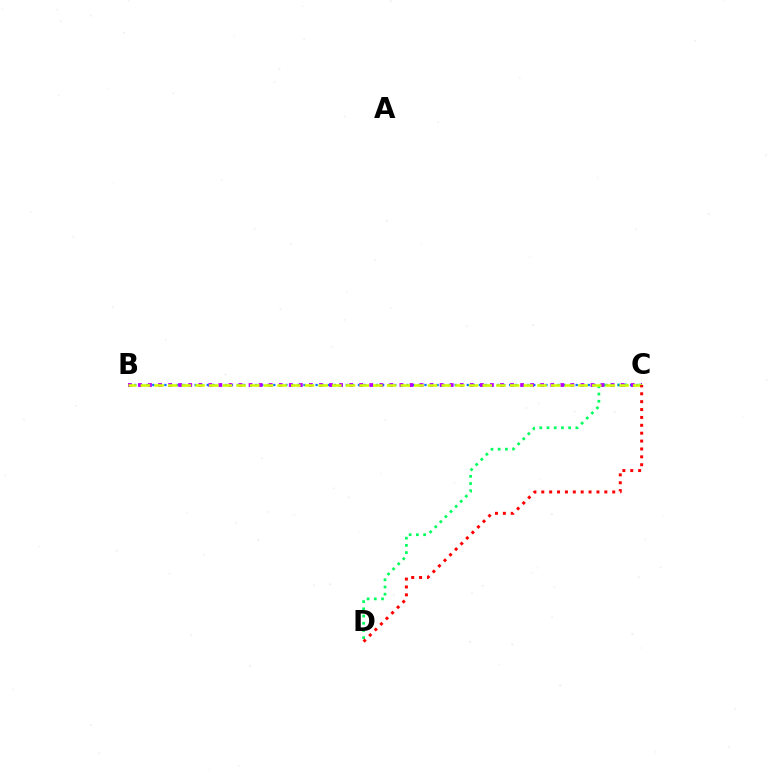{('C', 'D'): [{'color': '#00ff5c', 'line_style': 'dotted', 'thickness': 1.96}, {'color': '#ff0000', 'line_style': 'dotted', 'thickness': 2.14}], ('B', 'C'): [{'color': '#0074ff', 'line_style': 'dotted', 'thickness': 1.64}, {'color': '#b900ff', 'line_style': 'dotted', 'thickness': 2.73}, {'color': '#d1ff00', 'line_style': 'dashed', 'thickness': 1.86}]}